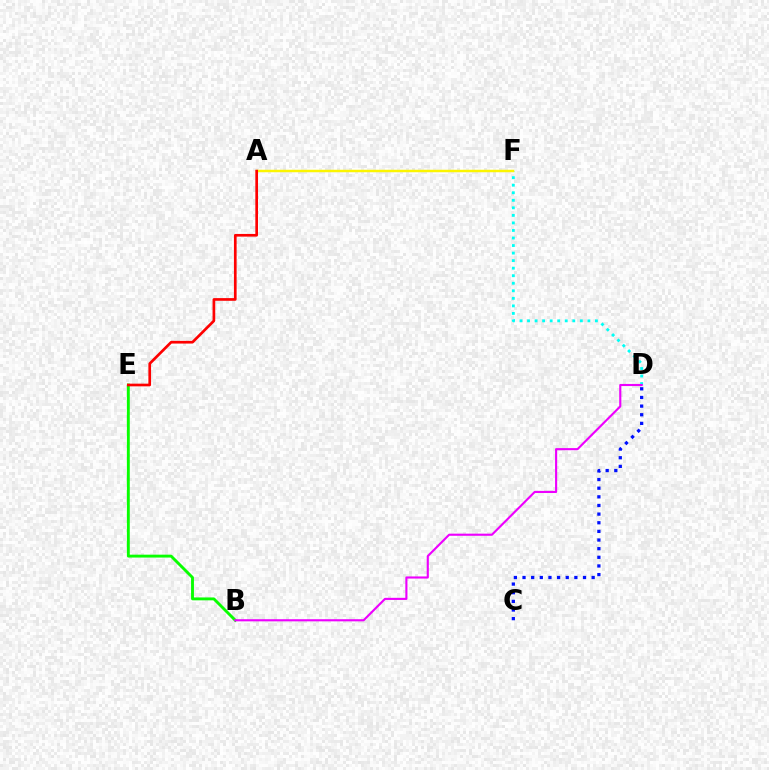{('C', 'D'): [{'color': '#0010ff', 'line_style': 'dotted', 'thickness': 2.35}], ('D', 'F'): [{'color': '#00fff6', 'line_style': 'dotted', 'thickness': 2.05}], ('B', 'E'): [{'color': '#08ff00', 'line_style': 'solid', 'thickness': 2.08}], ('B', 'D'): [{'color': '#ee00ff', 'line_style': 'solid', 'thickness': 1.53}], ('A', 'F'): [{'color': '#fcf500', 'line_style': 'solid', 'thickness': 1.79}], ('A', 'E'): [{'color': '#ff0000', 'line_style': 'solid', 'thickness': 1.93}]}